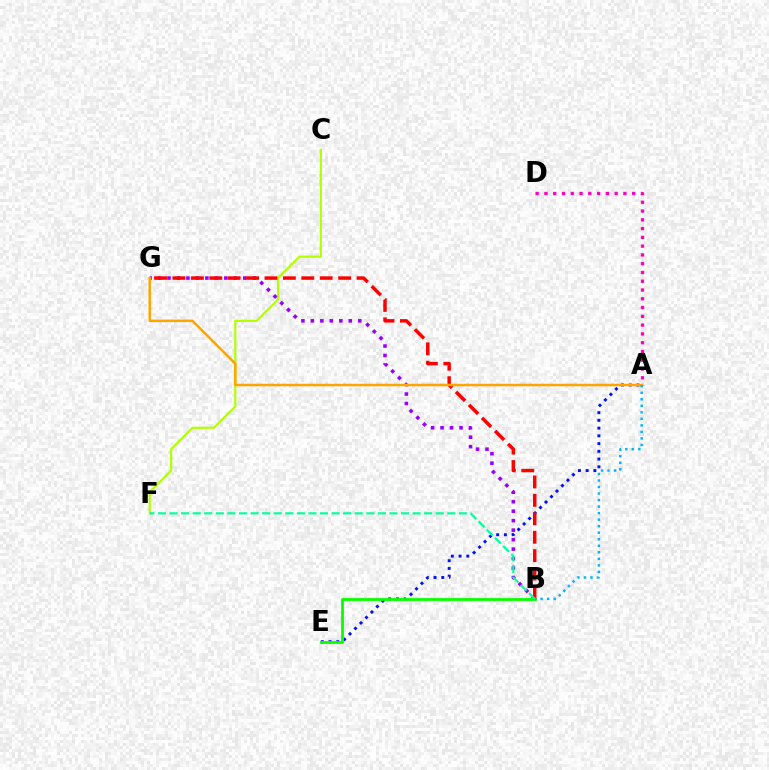{('A', 'E'): [{'color': '#0010ff', 'line_style': 'dotted', 'thickness': 2.1}], ('A', 'D'): [{'color': '#ff00bd', 'line_style': 'dotted', 'thickness': 2.38}], ('C', 'F'): [{'color': '#b3ff00', 'line_style': 'solid', 'thickness': 1.56}], ('B', 'G'): [{'color': '#9b00ff', 'line_style': 'dotted', 'thickness': 2.58}, {'color': '#ff0000', 'line_style': 'dashed', 'thickness': 2.5}], ('B', 'E'): [{'color': '#08ff00', 'line_style': 'solid', 'thickness': 2.02}], ('A', 'G'): [{'color': '#ffa500', 'line_style': 'solid', 'thickness': 1.8}], ('A', 'B'): [{'color': '#00b5ff', 'line_style': 'dotted', 'thickness': 1.77}], ('B', 'F'): [{'color': '#00ff9d', 'line_style': 'dashed', 'thickness': 1.57}]}